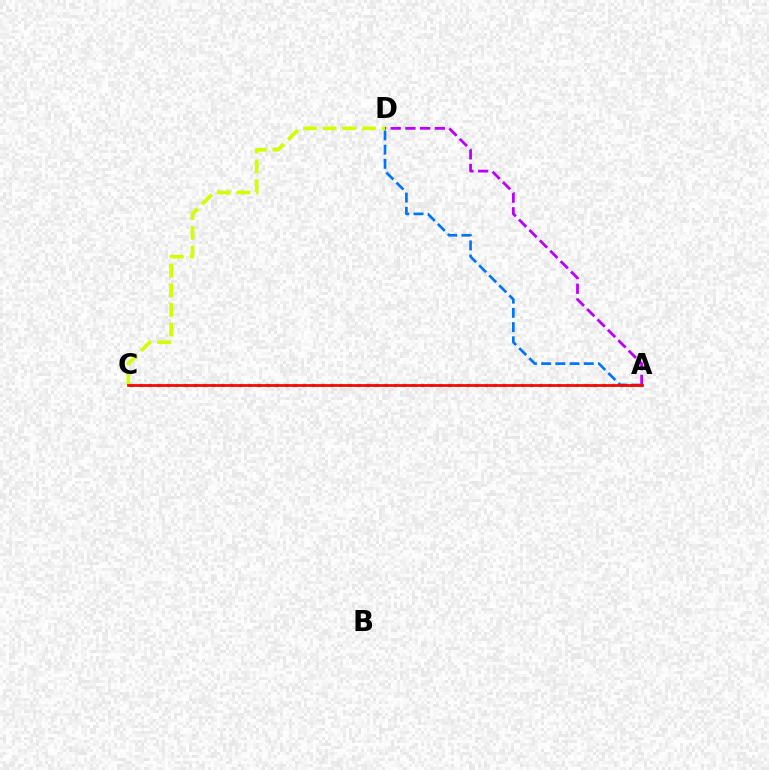{('C', 'D'): [{'color': '#d1ff00', 'line_style': 'dashed', 'thickness': 2.67}], ('A', 'C'): [{'color': '#00ff5c', 'line_style': 'dotted', 'thickness': 2.47}, {'color': '#ff0000', 'line_style': 'solid', 'thickness': 1.95}], ('A', 'D'): [{'color': '#0074ff', 'line_style': 'dashed', 'thickness': 1.93}, {'color': '#b900ff', 'line_style': 'dashed', 'thickness': 2.0}]}